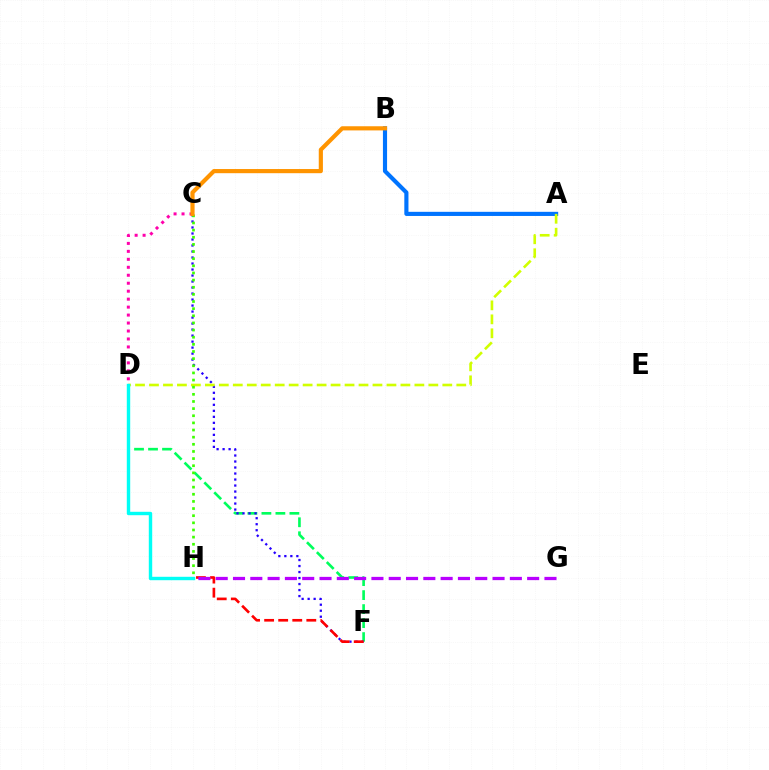{('D', 'F'): [{'color': '#00ff5c', 'line_style': 'dashed', 'thickness': 1.9}], ('C', 'F'): [{'color': '#2500ff', 'line_style': 'dotted', 'thickness': 1.63}], ('A', 'B'): [{'color': '#0074ff', 'line_style': 'solid', 'thickness': 2.98}], ('F', 'H'): [{'color': '#ff0000', 'line_style': 'dashed', 'thickness': 1.91}], ('A', 'D'): [{'color': '#d1ff00', 'line_style': 'dashed', 'thickness': 1.9}], ('C', 'D'): [{'color': '#ff00ac', 'line_style': 'dotted', 'thickness': 2.16}], ('G', 'H'): [{'color': '#b900ff', 'line_style': 'dashed', 'thickness': 2.35}], ('C', 'H'): [{'color': '#3dff00', 'line_style': 'dotted', 'thickness': 1.94}], ('D', 'H'): [{'color': '#00fff6', 'line_style': 'solid', 'thickness': 2.46}], ('B', 'C'): [{'color': '#ff9400', 'line_style': 'solid', 'thickness': 3.0}]}